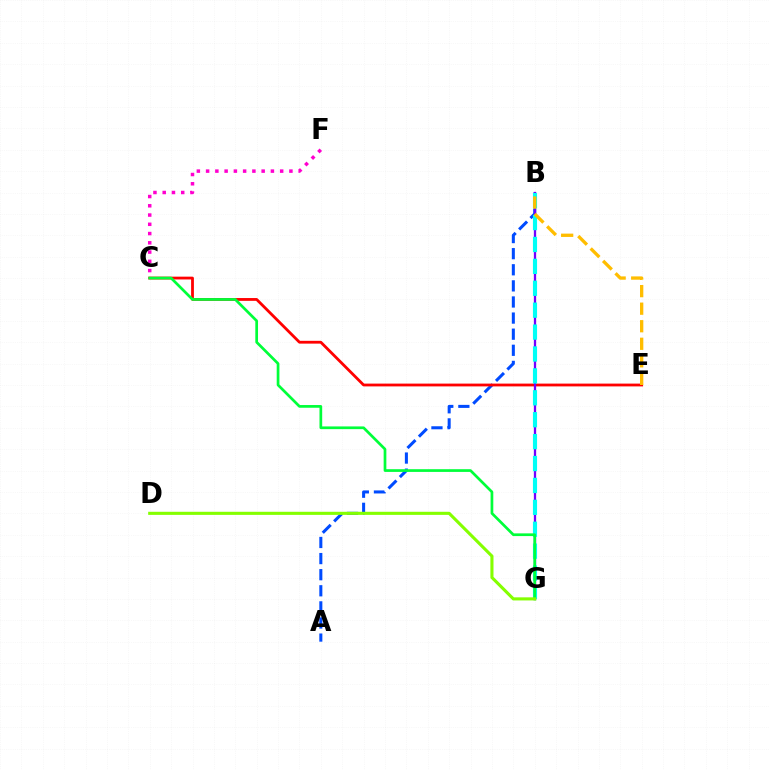{('A', 'B'): [{'color': '#004bff', 'line_style': 'dashed', 'thickness': 2.19}], ('C', 'E'): [{'color': '#ff0000', 'line_style': 'solid', 'thickness': 2.02}], ('B', 'G'): [{'color': '#7200ff', 'line_style': 'solid', 'thickness': 1.65}, {'color': '#00fff6', 'line_style': 'dashed', 'thickness': 2.98}], ('C', 'F'): [{'color': '#ff00cf', 'line_style': 'dotted', 'thickness': 2.51}], ('B', 'E'): [{'color': '#ffbd00', 'line_style': 'dashed', 'thickness': 2.38}], ('C', 'G'): [{'color': '#00ff39', 'line_style': 'solid', 'thickness': 1.95}], ('D', 'G'): [{'color': '#84ff00', 'line_style': 'solid', 'thickness': 2.23}]}